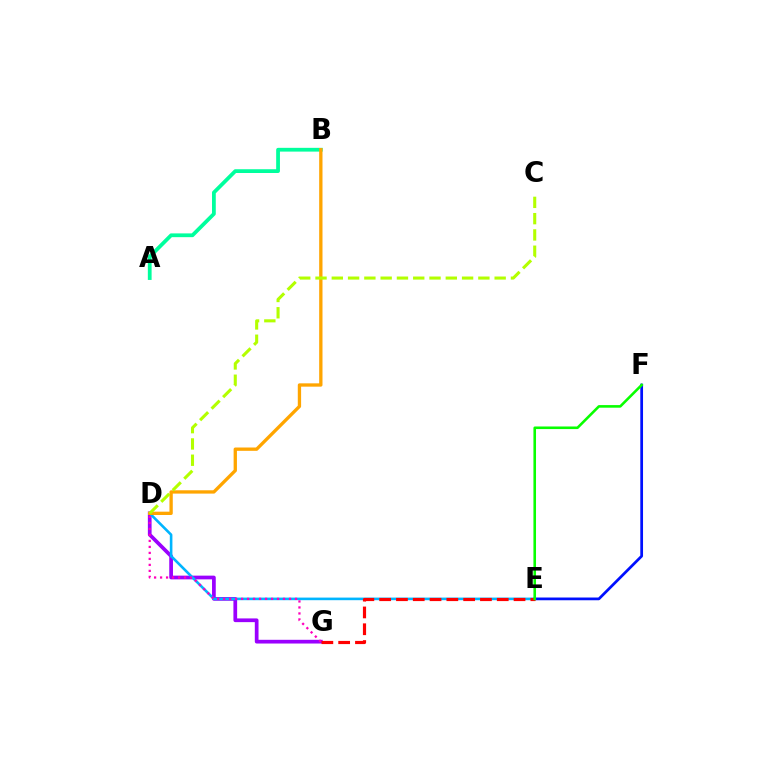{('E', 'F'): [{'color': '#0010ff', 'line_style': 'solid', 'thickness': 1.97}, {'color': '#08ff00', 'line_style': 'solid', 'thickness': 1.87}], ('D', 'G'): [{'color': '#9b00ff', 'line_style': 'solid', 'thickness': 2.68}, {'color': '#ff00bd', 'line_style': 'dotted', 'thickness': 1.63}], ('D', 'E'): [{'color': '#00b5ff', 'line_style': 'solid', 'thickness': 1.87}], ('A', 'B'): [{'color': '#00ff9d', 'line_style': 'solid', 'thickness': 2.71}], ('B', 'D'): [{'color': '#ffa500', 'line_style': 'solid', 'thickness': 2.39}], ('C', 'D'): [{'color': '#b3ff00', 'line_style': 'dashed', 'thickness': 2.21}], ('E', 'G'): [{'color': '#ff0000', 'line_style': 'dashed', 'thickness': 2.28}]}